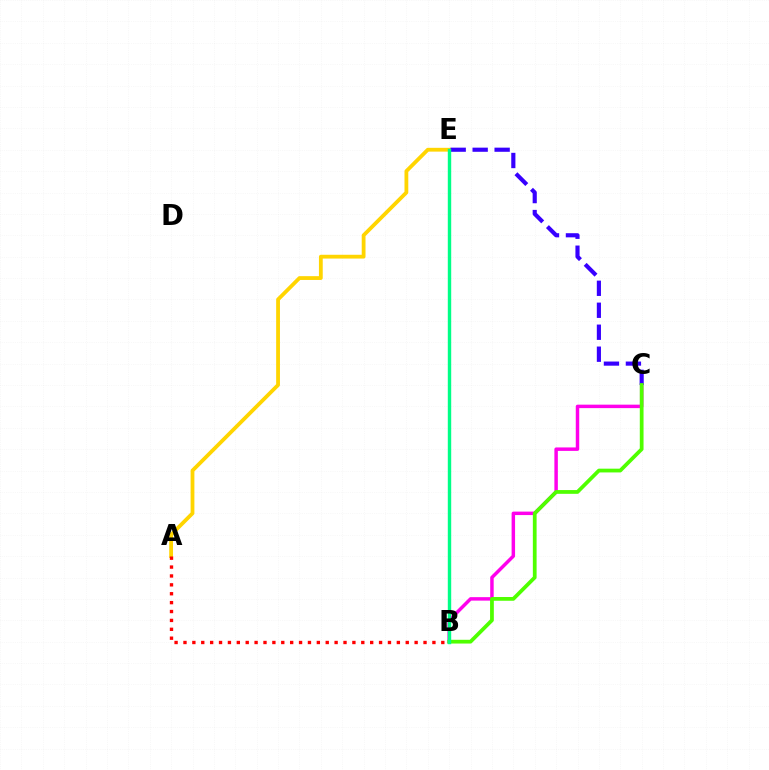{('B', 'C'): [{'color': '#ff00ed', 'line_style': 'solid', 'thickness': 2.49}, {'color': '#4fff00', 'line_style': 'solid', 'thickness': 2.7}], ('A', 'E'): [{'color': '#ffd500', 'line_style': 'solid', 'thickness': 2.74}], ('B', 'E'): [{'color': '#009eff', 'line_style': 'dashed', 'thickness': 1.92}, {'color': '#00ff86', 'line_style': 'solid', 'thickness': 2.45}], ('C', 'E'): [{'color': '#3700ff', 'line_style': 'dashed', 'thickness': 2.98}], ('A', 'B'): [{'color': '#ff0000', 'line_style': 'dotted', 'thickness': 2.42}]}